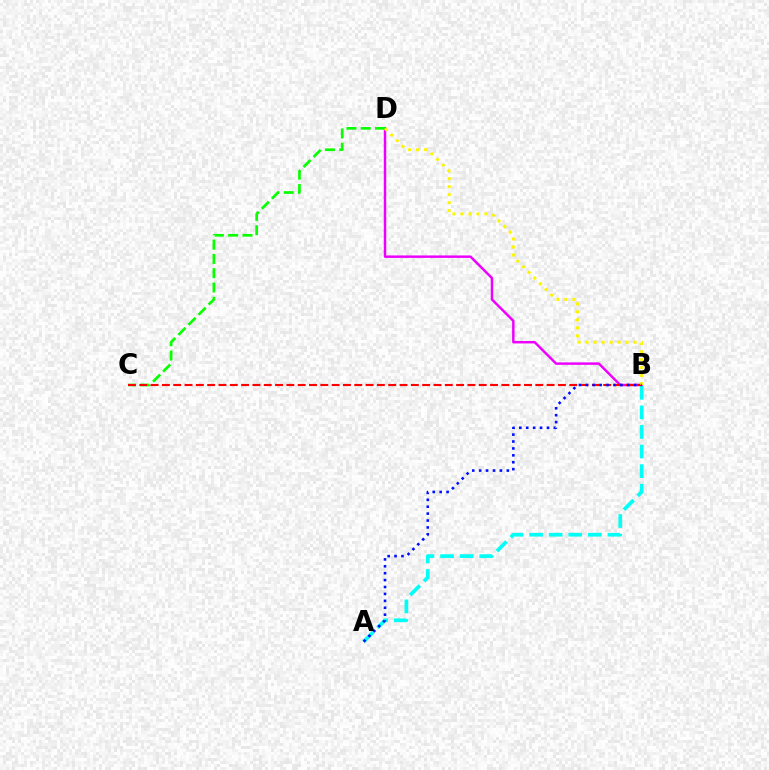{('B', 'D'): [{'color': '#ee00ff', 'line_style': 'solid', 'thickness': 1.77}, {'color': '#fcf500', 'line_style': 'dotted', 'thickness': 2.17}], ('C', 'D'): [{'color': '#08ff00', 'line_style': 'dashed', 'thickness': 1.94}], ('A', 'B'): [{'color': '#00fff6', 'line_style': 'dashed', 'thickness': 2.66}, {'color': '#0010ff', 'line_style': 'dotted', 'thickness': 1.88}], ('B', 'C'): [{'color': '#ff0000', 'line_style': 'dashed', 'thickness': 1.54}]}